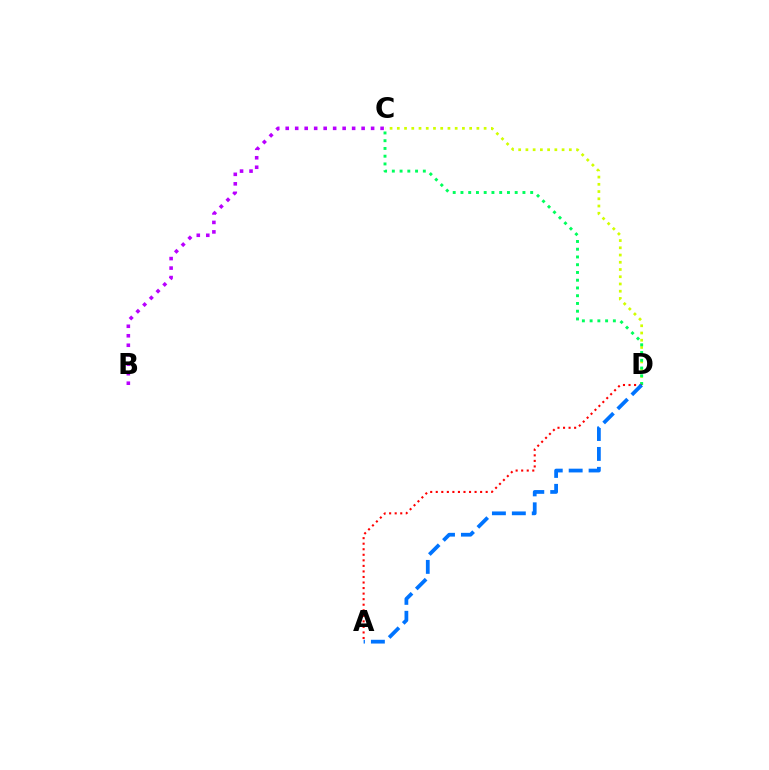{('B', 'C'): [{'color': '#b900ff', 'line_style': 'dotted', 'thickness': 2.58}], ('C', 'D'): [{'color': '#d1ff00', 'line_style': 'dotted', 'thickness': 1.97}, {'color': '#00ff5c', 'line_style': 'dotted', 'thickness': 2.11}], ('A', 'D'): [{'color': '#ff0000', 'line_style': 'dotted', 'thickness': 1.51}, {'color': '#0074ff', 'line_style': 'dashed', 'thickness': 2.71}]}